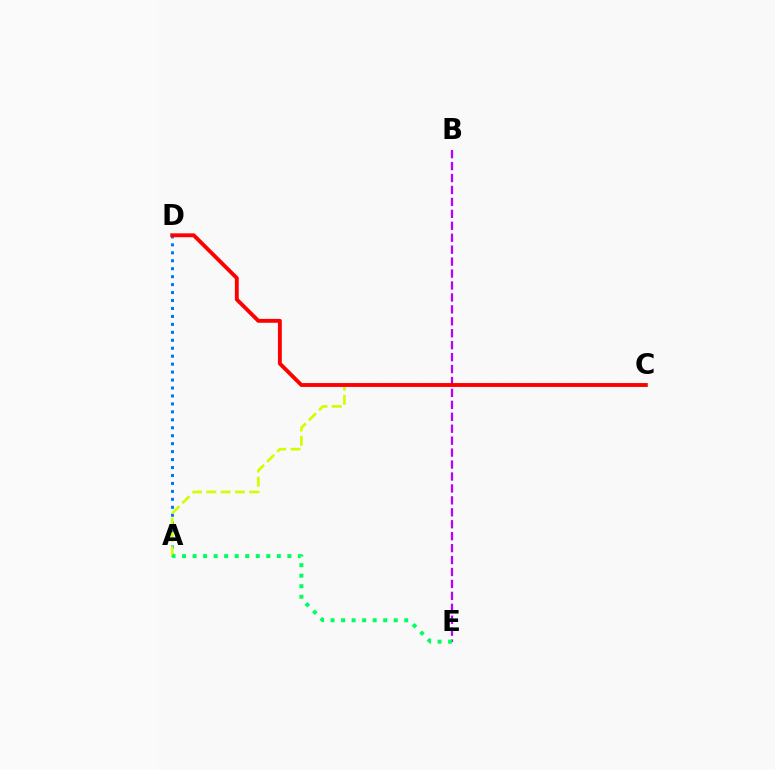{('A', 'D'): [{'color': '#0074ff', 'line_style': 'dotted', 'thickness': 2.16}], ('A', 'C'): [{'color': '#d1ff00', 'line_style': 'dashed', 'thickness': 1.94}], ('B', 'E'): [{'color': '#b900ff', 'line_style': 'dashed', 'thickness': 1.62}], ('C', 'D'): [{'color': '#ff0000', 'line_style': 'solid', 'thickness': 2.8}], ('A', 'E'): [{'color': '#00ff5c', 'line_style': 'dotted', 'thickness': 2.86}]}